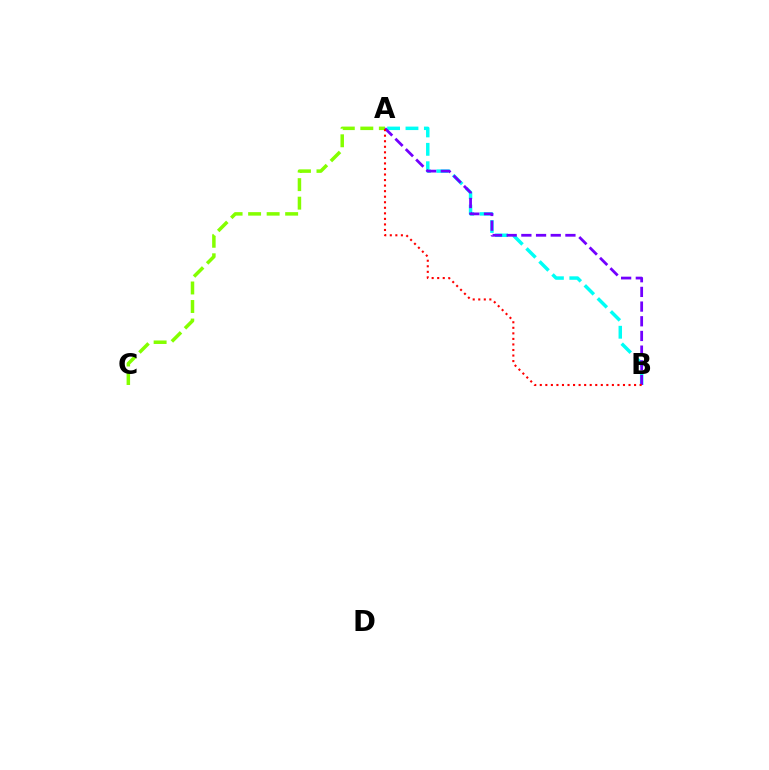{('A', 'B'): [{'color': '#00fff6', 'line_style': 'dashed', 'thickness': 2.5}, {'color': '#7200ff', 'line_style': 'dashed', 'thickness': 2.0}, {'color': '#ff0000', 'line_style': 'dotted', 'thickness': 1.51}], ('A', 'C'): [{'color': '#84ff00', 'line_style': 'dashed', 'thickness': 2.52}]}